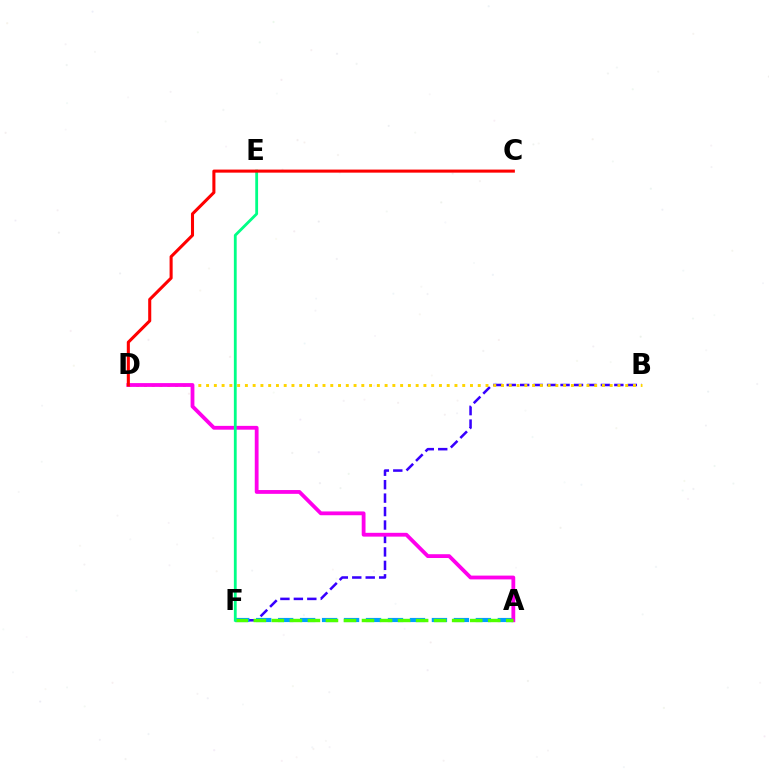{('B', 'F'): [{'color': '#3700ff', 'line_style': 'dashed', 'thickness': 1.83}], ('B', 'D'): [{'color': '#ffd500', 'line_style': 'dotted', 'thickness': 2.11}], ('A', 'F'): [{'color': '#009eff', 'line_style': 'dashed', 'thickness': 2.98}, {'color': '#4fff00', 'line_style': 'dashed', 'thickness': 2.45}], ('A', 'D'): [{'color': '#ff00ed', 'line_style': 'solid', 'thickness': 2.74}], ('E', 'F'): [{'color': '#00ff86', 'line_style': 'solid', 'thickness': 2.03}], ('C', 'D'): [{'color': '#ff0000', 'line_style': 'solid', 'thickness': 2.21}]}